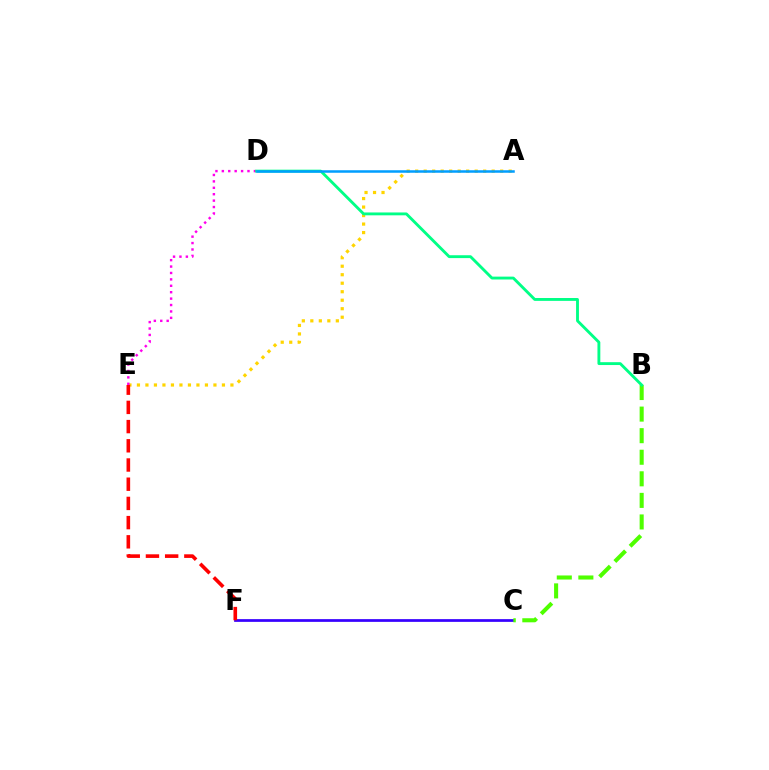{('C', 'F'): [{'color': '#3700ff', 'line_style': 'solid', 'thickness': 1.97}], ('A', 'E'): [{'color': '#ffd500', 'line_style': 'dotted', 'thickness': 2.31}], ('D', 'E'): [{'color': '#ff00ed', 'line_style': 'dotted', 'thickness': 1.74}], ('B', 'C'): [{'color': '#4fff00', 'line_style': 'dashed', 'thickness': 2.93}], ('B', 'D'): [{'color': '#00ff86', 'line_style': 'solid', 'thickness': 2.06}], ('E', 'F'): [{'color': '#ff0000', 'line_style': 'dashed', 'thickness': 2.61}], ('A', 'D'): [{'color': '#009eff', 'line_style': 'solid', 'thickness': 1.81}]}